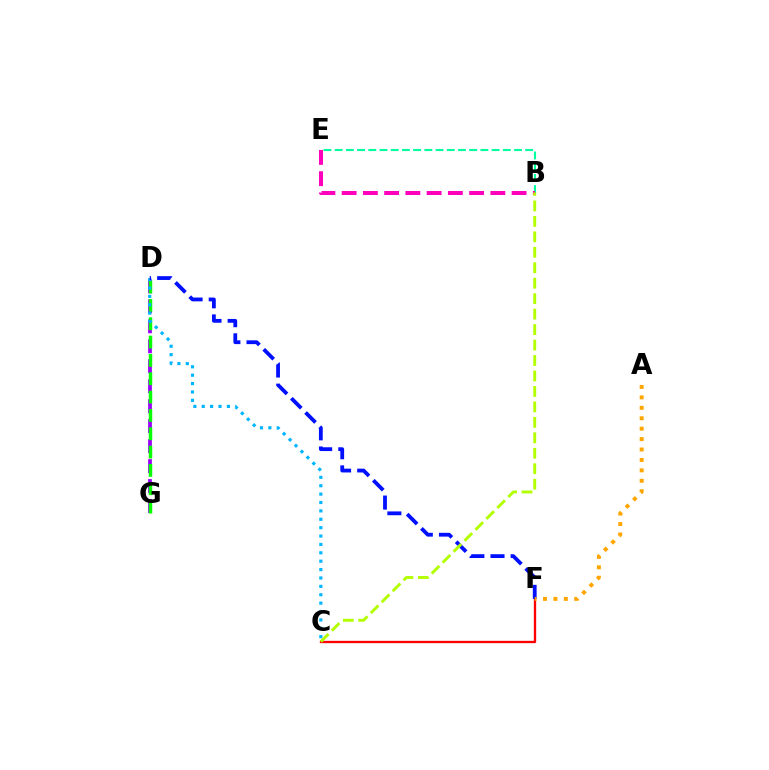{('D', 'G'): [{'color': '#9b00ff', 'line_style': 'dashed', 'thickness': 2.71}, {'color': '#08ff00', 'line_style': 'dashed', 'thickness': 2.49}], ('B', 'E'): [{'color': '#00ff9d', 'line_style': 'dashed', 'thickness': 1.52}, {'color': '#ff00bd', 'line_style': 'dashed', 'thickness': 2.89}], ('C', 'D'): [{'color': '#00b5ff', 'line_style': 'dotted', 'thickness': 2.28}], ('C', 'F'): [{'color': '#ff0000', 'line_style': 'solid', 'thickness': 1.67}], ('D', 'F'): [{'color': '#0010ff', 'line_style': 'dashed', 'thickness': 2.74}], ('A', 'F'): [{'color': '#ffa500', 'line_style': 'dotted', 'thickness': 2.83}], ('B', 'C'): [{'color': '#b3ff00', 'line_style': 'dashed', 'thickness': 2.1}]}